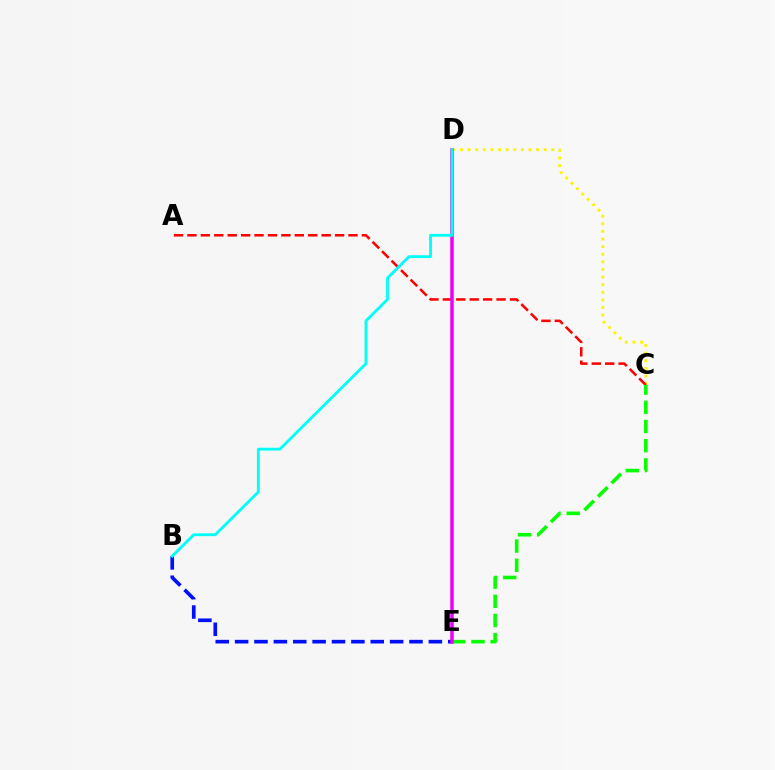{('B', 'E'): [{'color': '#0010ff', 'line_style': 'dashed', 'thickness': 2.63}], ('C', 'D'): [{'color': '#fcf500', 'line_style': 'dotted', 'thickness': 2.07}], ('A', 'C'): [{'color': '#ff0000', 'line_style': 'dashed', 'thickness': 1.82}], ('C', 'E'): [{'color': '#08ff00', 'line_style': 'dashed', 'thickness': 2.61}], ('D', 'E'): [{'color': '#ee00ff', 'line_style': 'solid', 'thickness': 2.52}], ('B', 'D'): [{'color': '#00fff6', 'line_style': 'solid', 'thickness': 2.04}]}